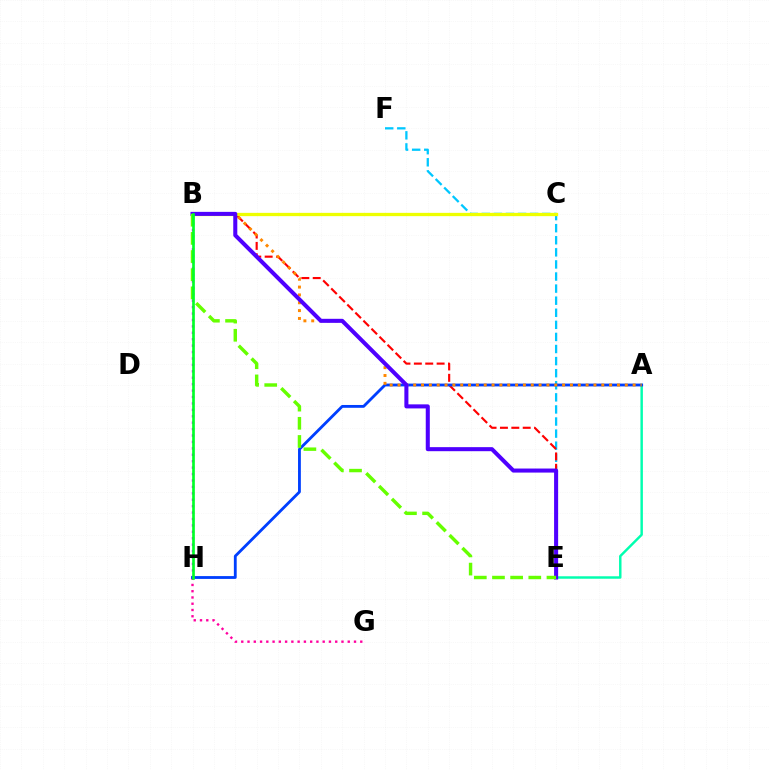{('B', 'H'): [{'color': '#d600ff', 'line_style': 'dotted', 'thickness': 1.74}, {'color': '#00ff27', 'line_style': 'solid', 'thickness': 1.93}], ('E', 'F'): [{'color': '#00c7ff', 'line_style': 'dashed', 'thickness': 1.64}], ('B', 'E'): [{'color': '#ff0000', 'line_style': 'dashed', 'thickness': 1.55}, {'color': '#4f00ff', 'line_style': 'solid', 'thickness': 2.91}, {'color': '#66ff00', 'line_style': 'dashed', 'thickness': 2.47}], ('A', 'E'): [{'color': '#00ffaf', 'line_style': 'solid', 'thickness': 1.77}], ('B', 'C'): [{'color': '#eeff00', 'line_style': 'solid', 'thickness': 2.36}], ('G', 'H'): [{'color': '#ff00a0', 'line_style': 'dotted', 'thickness': 1.7}], ('A', 'H'): [{'color': '#003fff', 'line_style': 'solid', 'thickness': 2.03}], ('A', 'B'): [{'color': '#ff8800', 'line_style': 'dotted', 'thickness': 2.13}]}